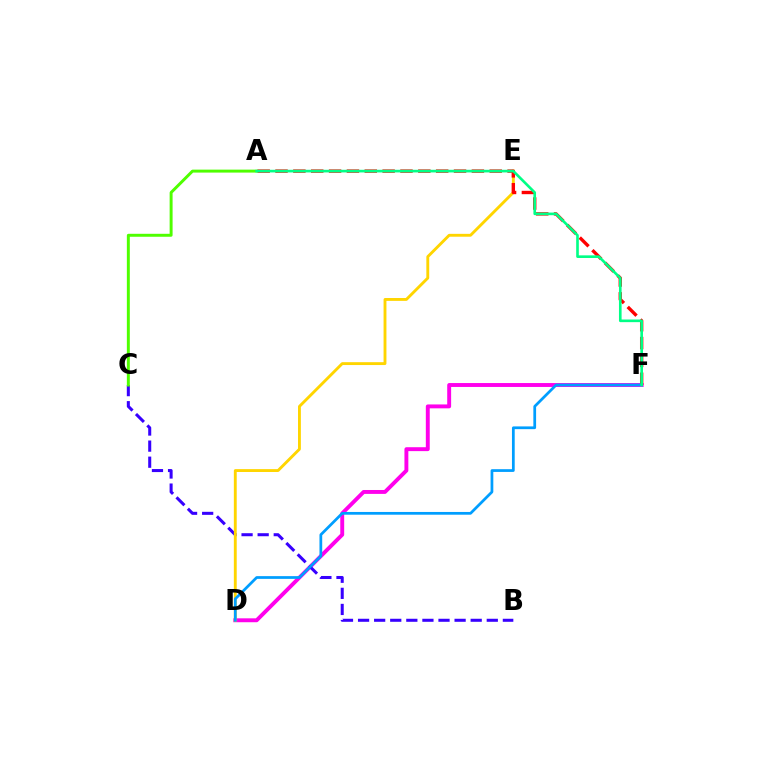{('D', 'F'): [{'color': '#ff00ed', 'line_style': 'solid', 'thickness': 2.81}, {'color': '#009eff', 'line_style': 'solid', 'thickness': 1.98}], ('B', 'C'): [{'color': '#3700ff', 'line_style': 'dashed', 'thickness': 2.19}], ('D', 'E'): [{'color': '#ffd500', 'line_style': 'solid', 'thickness': 2.07}], ('A', 'F'): [{'color': '#ff0000', 'line_style': 'dashed', 'thickness': 2.43}, {'color': '#00ff86', 'line_style': 'solid', 'thickness': 1.9}], ('A', 'C'): [{'color': '#4fff00', 'line_style': 'solid', 'thickness': 2.13}]}